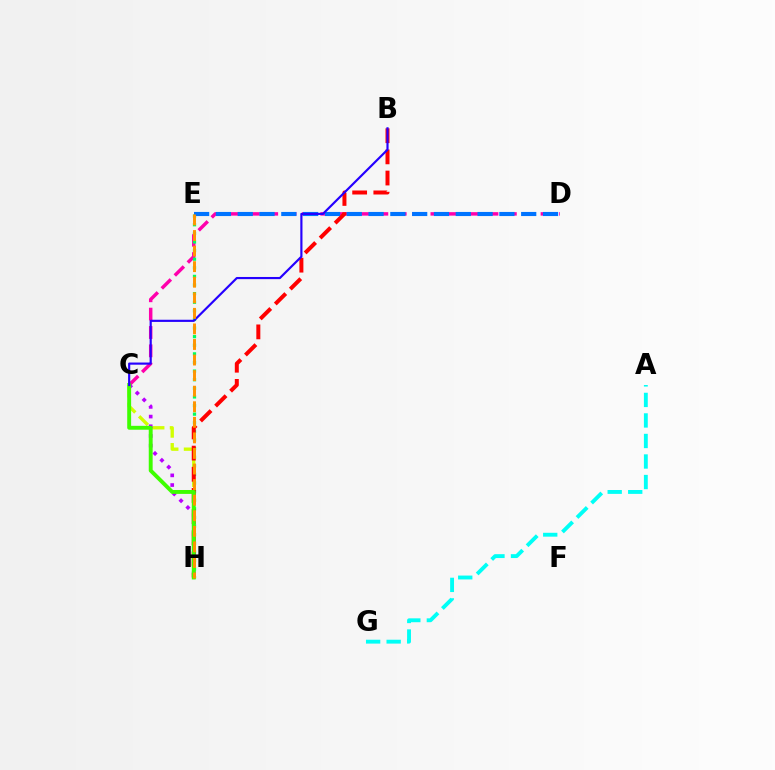{('C', 'D'): [{'color': '#ff00ac', 'line_style': 'dashed', 'thickness': 2.49}], ('C', 'H'): [{'color': '#d1ff00', 'line_style': 'dashed', 'thickness': 2.41}, {'color': '#b900ff', 'line_style': 'dotted', 'thickness': 2.63}, {'color': '#3dff00', 'line_style': 'solid', 'thickness': 2.81}], ('E', 'H'): [{'color': '#00ff5c', 'line_style': 'dotted', 'thickness': 2.34}, {'color': '#ff9400', 'line_style': 'dashed', 'thickness': 2.11}], ('B', 'H'): [{'color': '#ff0000', 'line_style': 'dashed', 'thickness': 2.87}], ('D', 'E'): [{'color': '#0074ff', 'line_style': 'dashed', 'thickness': 2.96}], ('A', 'G'): [{'color': '#00fff6', 'line_style': 'dashed', 'thickness': 2.79}], ('B', 'C'): [{'color': '#2500ff', 'line_style': 'solid', 'thickness': 1.56}]}